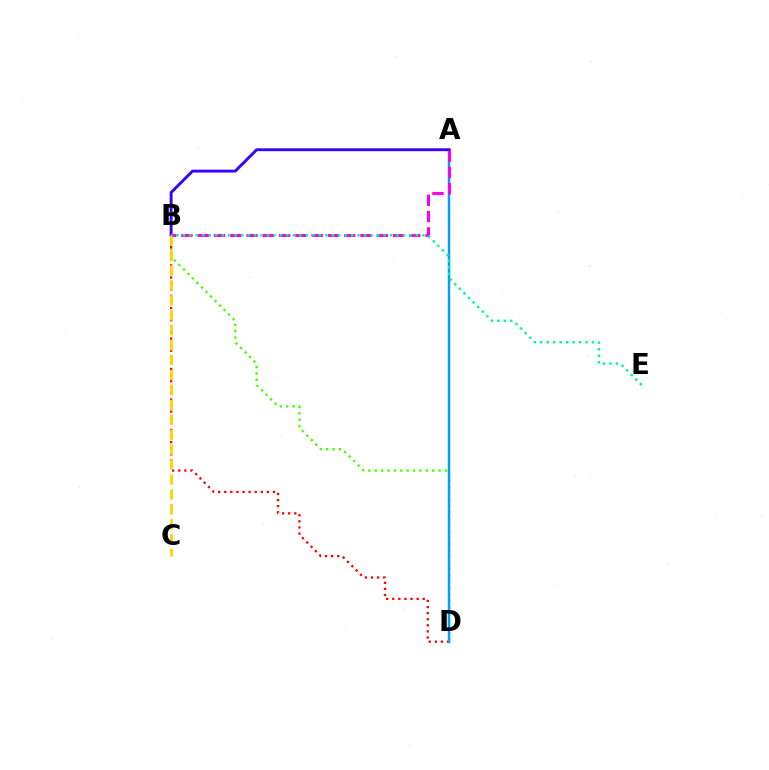{('B', 'D'): [{'color': '#4fff00', 'line_style': 'dotted', 'thickness': 1.73}, {'color': '#ff0000', 'line_style': 'dotted', 'thickness': 1.66}], ('A', 'D'): [{'color': '#009eff', 'line_style': 'solid', 'thickness': 1.76}], ('A', 'B'): [{'color': '#3700ff', 'line_style': 'solid', 'thickness': 2.08}, {'color': '#ff00ed', 'line_style': 'dashed', 'thickness': 2.21}], ('B', 'C'): [{'color': '#ffd500', 'line_style': 'dashed', 'thickness': 2.03}], ('B', 'E'): [{'color': '#00ff86', 'line_style': 'dotted', 'thickness': 1.76}]}